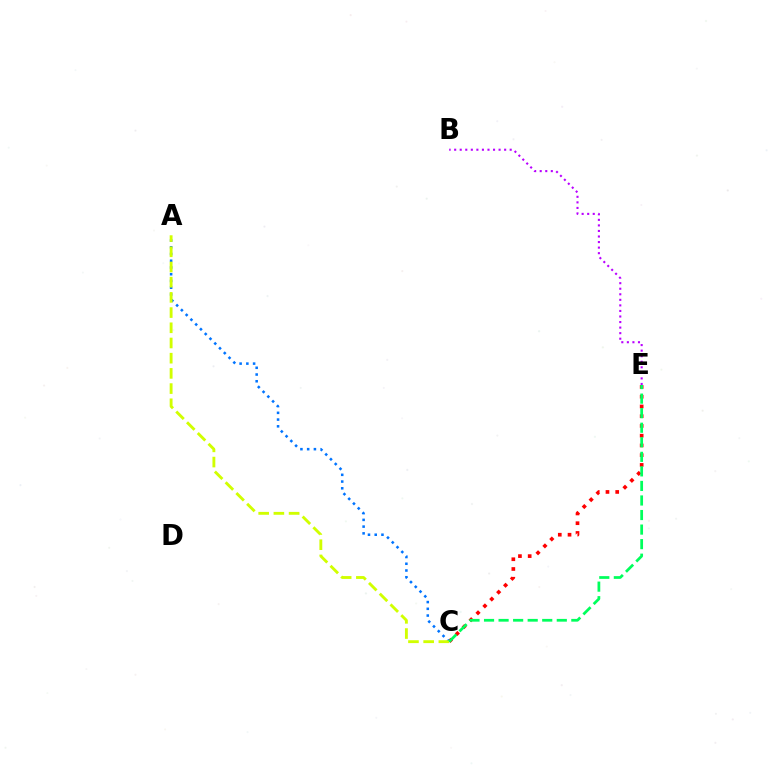{('B', 'E'): [{'color': '#b900ff', 'line_style': 'dotted', 'thickness': 1.51}], ('C', 'E'): [{'color': '#ff0000', 'line_style': 'dotted', 'thickness': 2.65}, {'color': '#00ff5c', 'line_style': 'dashed', 'thickness': 1.98}], ('A', 'C'): [{'color': '#0074ff', 'line_style': 'dotted', 'thickness': 1.83}, {'color': '#d1ff00', 'line_style': 'dashed', 'thickness': 2.06}]}